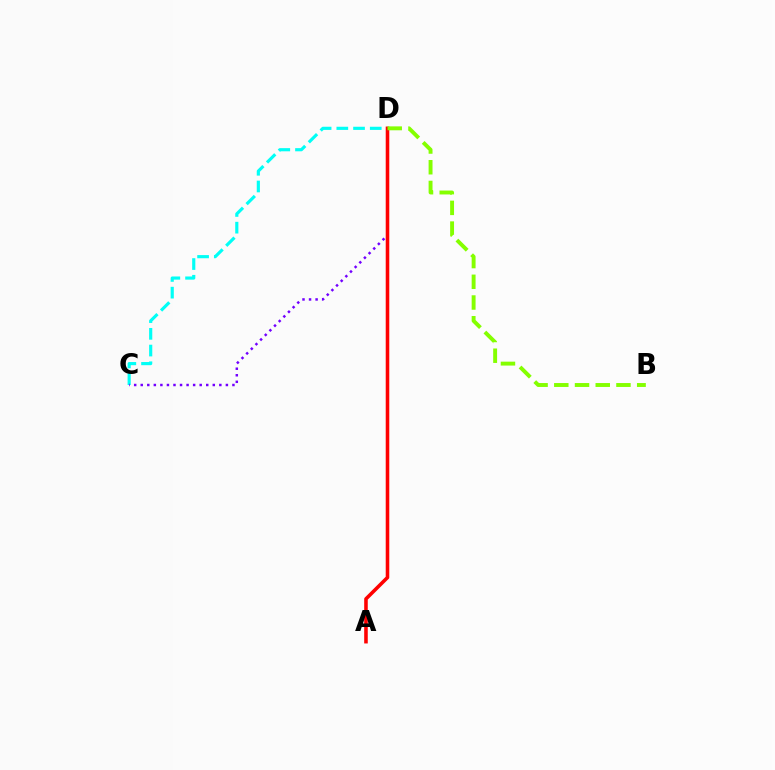{('C', 'D'): [{'color': '#00fff6', 'line_style': 'dashed', 'thickness': 2.27}, {'color': '#7200ff', 'line_style': 'dotted', 'thickness': 1.78}], ('A', 'D'): [{'color': '#ff0000', 'line_style': 'solid', 'thickness': 2.57}], ('B', 'D'): [{'color': '#84ff00', 'line_style': 'dashed', 'thickness': 2.81}]}